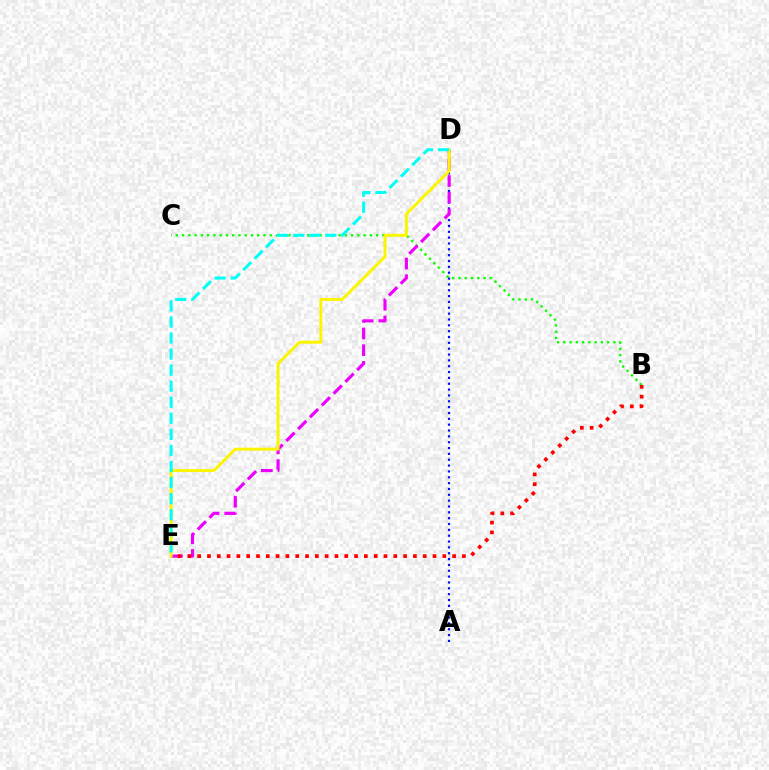{('A', 'D'): [{'color': '#0010ff', 'line_style': 'dotted', 'thickness': 1.59}], ('B', 'C'): [{'color': '#08ff00', 'line_style': 'dotted', 'thickness': 1.7}], ('D', 'E'): [{'color': '#ee00ff', 'line_style': 'dashed', 'thickness': 2.27}, {'color': '#fcf500', 'line_style': 'solid', 'thickness': 2.13}, {'color': '#00fff6', 'line_style': 'dashed', 'thickness': 2.18}], ('B', 'E'): [{'color': '#ff0000', 'line_style': 'dotted', 'thickness': 2.66}]}